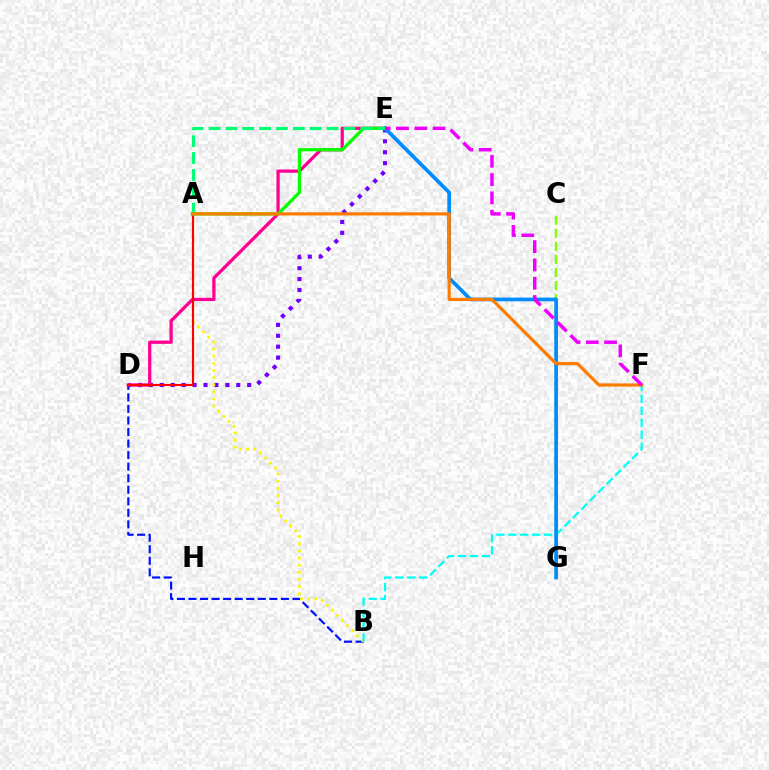{('C', 'G'): [{'color': '#84ff00', 'line_style': 'dashed', 'thickness': 1.78}], ('D', 'E'): [{'color': '#7200ff', 'line_style': 'dotted', 'thickness': 2.97}, {'color': '#ff0094', 'line_style': 'solid', 'thickness': 2.35}], ('B', 'D'): [{'color': '#0010ff', 'line_style': 'dashed', 'thickness': 1.57}], ('A', 'B'): [{'color': '#fcf500', 'line_style': 'dotted', 'thickness': 1.94}], ('B', 'F'): [{'color': '#00fff6', 'line_style': 'dashed', 'thickness': 1.62}], ('A', 'D'): [{'color': '#ff0000', 'line_style': 'solid', 'thickness': 1.52}], ('E', 'G'): [{'color': '#008cff', 'line_style': 'solid', 'thickness': 2.67}], ('A', 'E'): [{'color': '#08ff00', 'line_style': 'solid', 'thickness': 2.35}, {'color': '#00ff74', 'line_style': 'dashed', 'thickness': 2.29}], ('A', 'F'): [{'color': '#ff7c00', 'line_style': 'solid', 'thickness': 2.28}], ('E', 'F'): [{'color': '#ee00ff', 'line_style': 'dashed', 'thickness': 2.49}]}